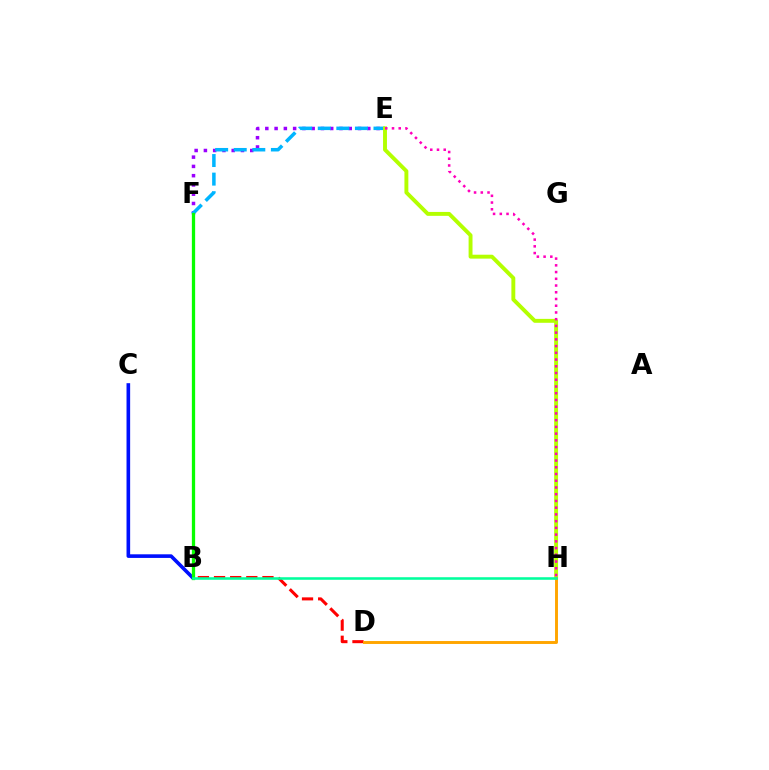{('E', 'F'): [{'color': '#9b00ff', 'line_style': 'dotted', 'thickness': 2.52}, {'color': '#00b5ff', 'line_style': 'dashed', 'thickness': 2.52}], ('B', 'D'): [{'color': '#ff0000', 'line_style': 'dashed', 'thickness': 2.19}], ('E', 'H'): [{'color': '#b3ff00', 'line_style': 'solid', 'thickness': 2.81}, {'color': '#ff00bd', 'line_style': 'dotted', 'thickness': 1.83}], ('D', 'H'): [{'color': '#ffa500', 'line_style': 'solid', 'thickness': 2.11}], ('B', 'C'): [{'color': '#0010ff', 'line_style': 'solid', 'thickness': 2.61}], ('B', 'F'): [{'color': '#08ff00', 'line_style': 'solid', 'thickness': 2.36}], ('B', 'H'): [{'color': '#00ff9d', 'line_style': 'solid', 'thickness': 1.84}]}